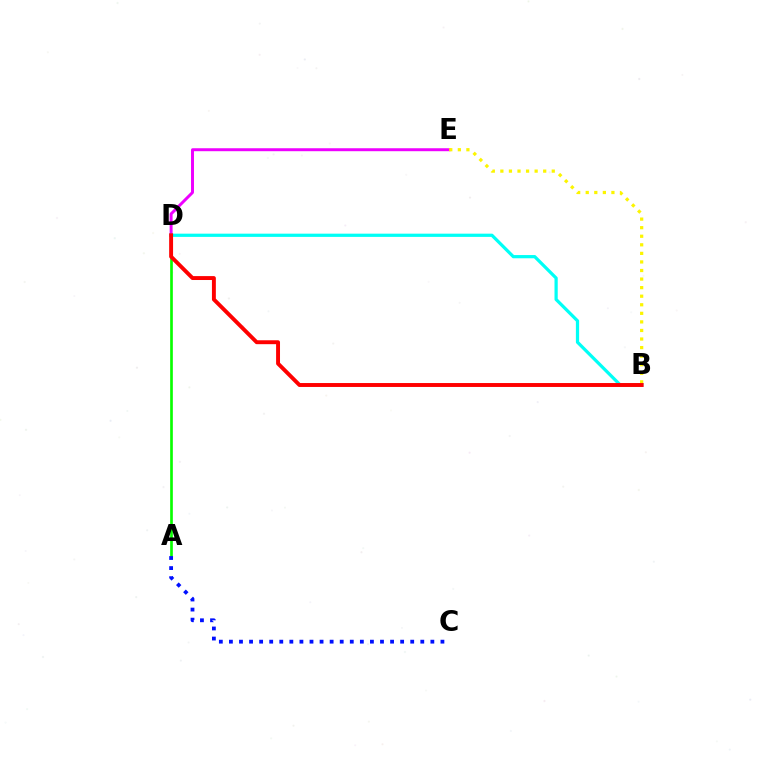{('A', 'D'): [{'color': '#08ff00', 'line_style': 'solid', 'thickness': 1.92}], ('D', 'E'): [{'color': '#ee00ff', 'line_style': 'solid', 'thickness': 2.13}], ('A', 'C'): [{'color': '#0010ff', 'line_style': 'dotted', 'thickness': 2.74}], ('B', 'E'): [{'color': '#fcf500', 'line_style': 'dotted', 'thickness': 2.33}], ('B', 'D'): [{'color': '#00fff6', 'line_style': 'solid', 'thickness': 2.32}, {'color': '#ff0000', 'line_style': 'solid', 'thickness': 2.82}]}